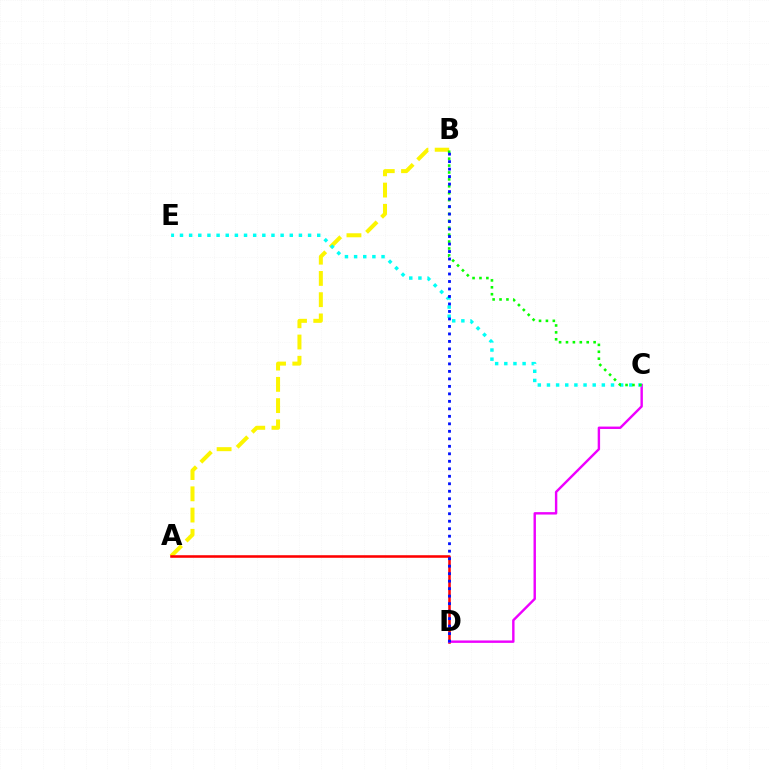{('A', 'B'): [{'color': '#fcf500', 'line_style': 'dashed', 'thickness': 2.89}], ('A', 'D'): [{'color': '#ff0000', 'line_style': 'solid', 'thickness': 1.84}], ('C', 'D'): [{'color': '#ee00ff', 'line_style': 'solid', 'thickness': 1.74}], ('C', 'E'): [{'color': '#00fff6', 'line_style': 'dotted', 'thickness': 2.49}], ('B', 'C'): [{'color': '#08ff00', 'line_style': 'dotted', 'thickness': 1.88}], ('B', 'D'): [{'color': '#0010ff', 'line_style': 'dotted', 'thickness': 2.04}]}